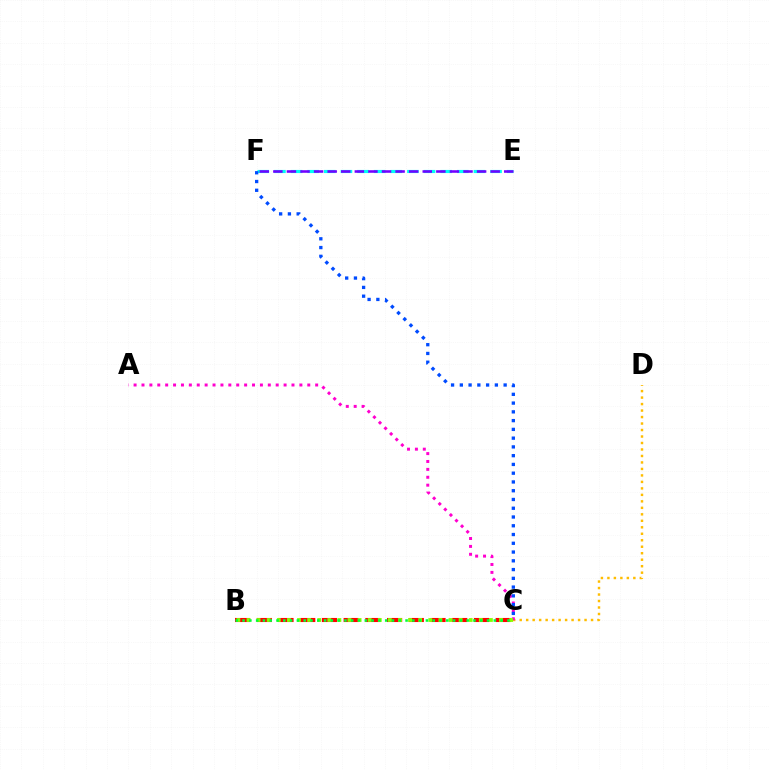{('B', 'C'): [{'color': '#ff0000', 'line_style': 'dashed', 'thickness': 2.95}, {'color': '#84ff00', 'line_style': 'dotted', 'thickness': 2.74}, {'color': '#00ff39', 'line_style': 'dotted', 'thickness': 1.85}], ('C', 'D'): [{'color': '#ffbd00', 'line_style': 'dotted', 'thickness': 1.76}], ('E', 'F'): [{'color': '#00fff6', 'line_style': 'dashed', 'thickness': 2.26}, {'color': '#7200ff', 'line_style': 'dashed', 'thickness': 1.85}], ('A', 'C'): [{'color': '#ff00cf', 'line_style': 'dotted', 'thickness': 2.15}], ('C', 'F'): [{'color': '#004bff', 'line_style': 'dotted', 'thickness': 2.38}]}